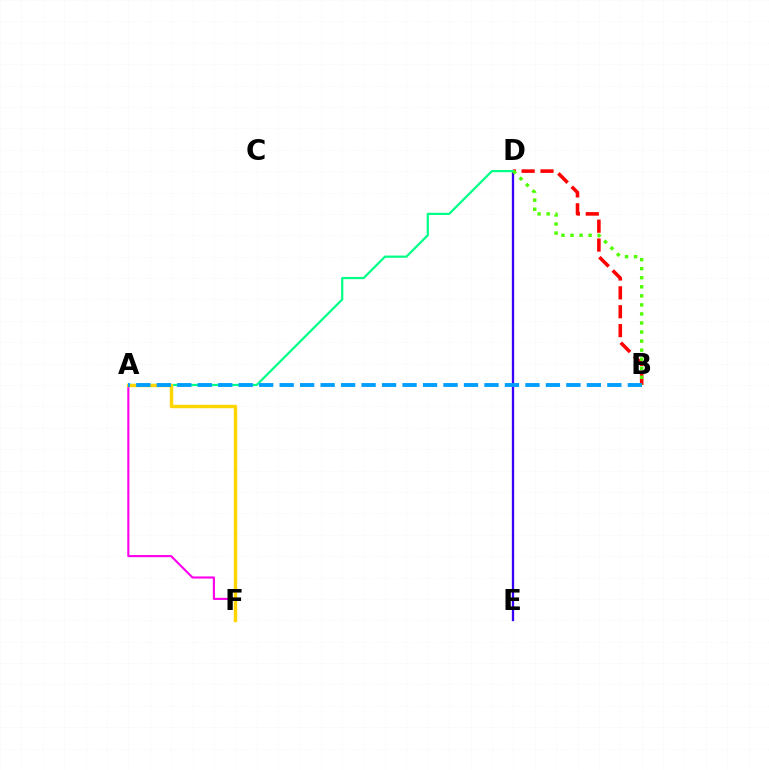{('A', 'F'): [{'color': '#ff00ed', 'line_style': 'solid', 'thickness': 1.53}, {'color': '#ffd500', 'line_style': 'solid', 'thickness': 2.47}], ('D', 'E'): [{'color': '#3700ff', 'line_style': 'solid', 'thickness': 1.65}], ('B', 'D'): [{'color': '#ff0000', 'line_style': 'dashed', 'thickness': 2.57}, {'color': '#4fff00', 'line_style': 'dotted', 'thickness': 2.46}], ('A', 'D'): [{'color': '#00ff86', 'line_style': 'solid', 'thickness': 1.59}], ('A', 'B'): [{'color': '#009eff', 'line_style': 'dashed', 'thickness': 2.78}]}